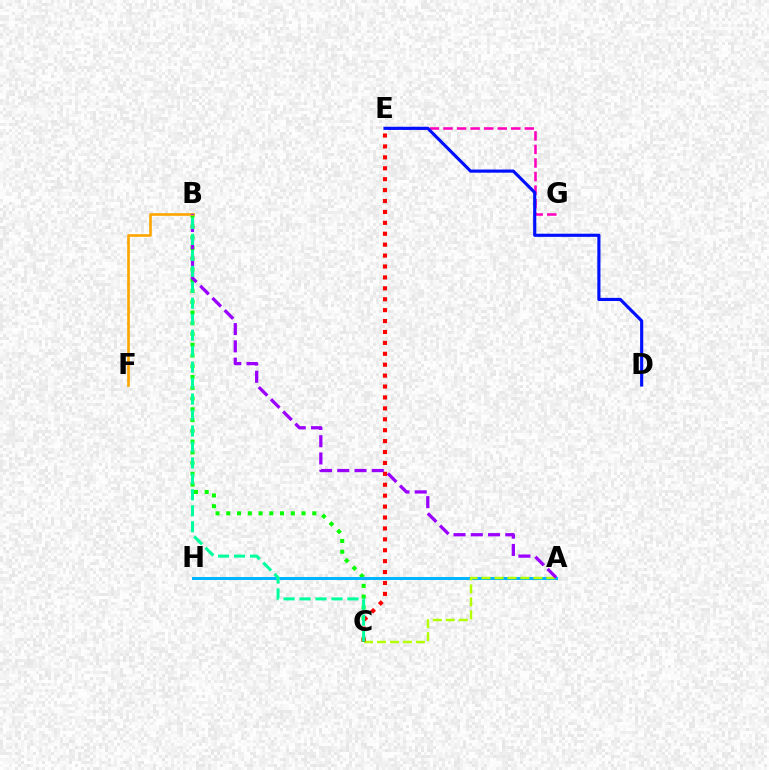{('B', 'C'): [{'color': '#08ff00', 'line_style': 'dotted', 'thickness': 2.92}, {'color': '#00ff9d', 'line_style': 'dashed', 'thickness': 2.17}], ('B', 'F'): [{'color': '#ffa500', 'line_style': 'solid', 'thickness': 1.9}], ('E', 'G'): [{'color': '#ff00bd', 'line_style': 'dashed', 'thickness': 1.84}], ('A', 'H'): [{'color': '#00b5ff', 'line_style': 'solid', 'thickness': 2.17}], ('A', 'C'): [{'color': '#b3ff00', 'line_style': 'dashed', 'thickness': 1.76}], ('C', 'E'): [{'color': '#ff0000', 'line_style': 'dotted', 'thickness': 2.97}], ('A', 'B'): [{'color': '#9b00ff', 'line_style': 'dashed', 'thickness': 2.34}], ('D', 'E'): [{'color': '#0010ff', 'line_style': 'solid', 'thickness': 2.26}]}